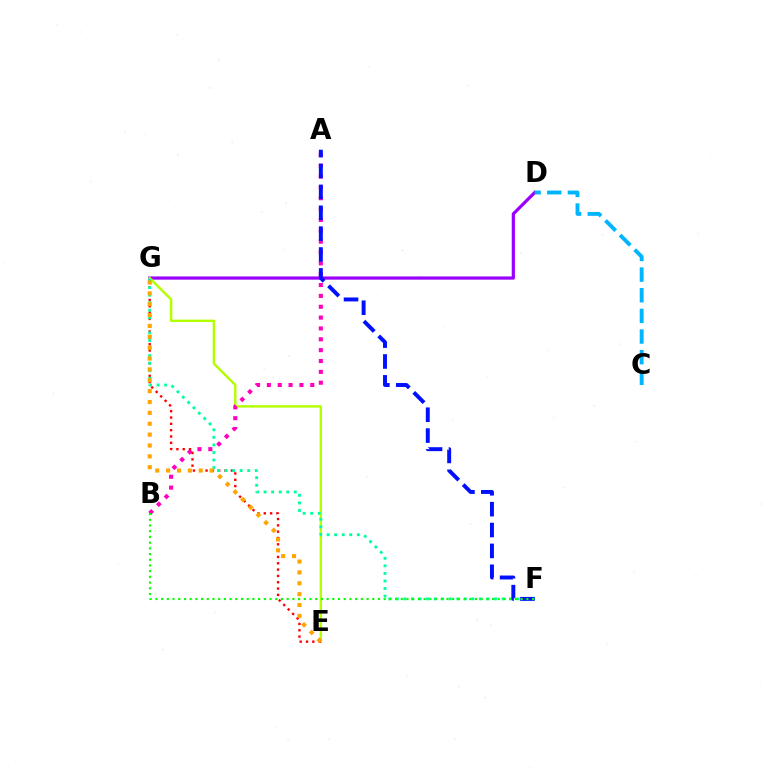{('D', 'G'): [{'color': '#9b00ff', 'line_style': 'solid', 'thickness': 2.31}], ('E', 'G'): [{'color': '#b3ff00', 'line_style': 'solid', 'thickness': 1.74}, {'color': '#ff0000', 'line_style': 'dotted', 'thickness': 1.72}, {'color': '#ffa500', 'line_style': 'dotted', 'thickness': 2.95}], ('A', 'B'): [{'color': '#ff00bd', 'line_style': 'dotted', 'thickness': 2.95}], ('C', 'D'): [{'color': '#00b5ff', 'line_style': 'dashed', 'thickness': 2.8}], ('F', 'G'): [{'color': '#00ff9d', 'line_style': 'dotted', 'thickness': 2.05}], ('A', 'F'): [{'color': '#0010ff', 'line_style': 'dashed', 'thickness': 2.84}], ('B', 'F'): [{'color': '#08ff00', 'line_style': 'dotted', 'thickness': 1.55}]}